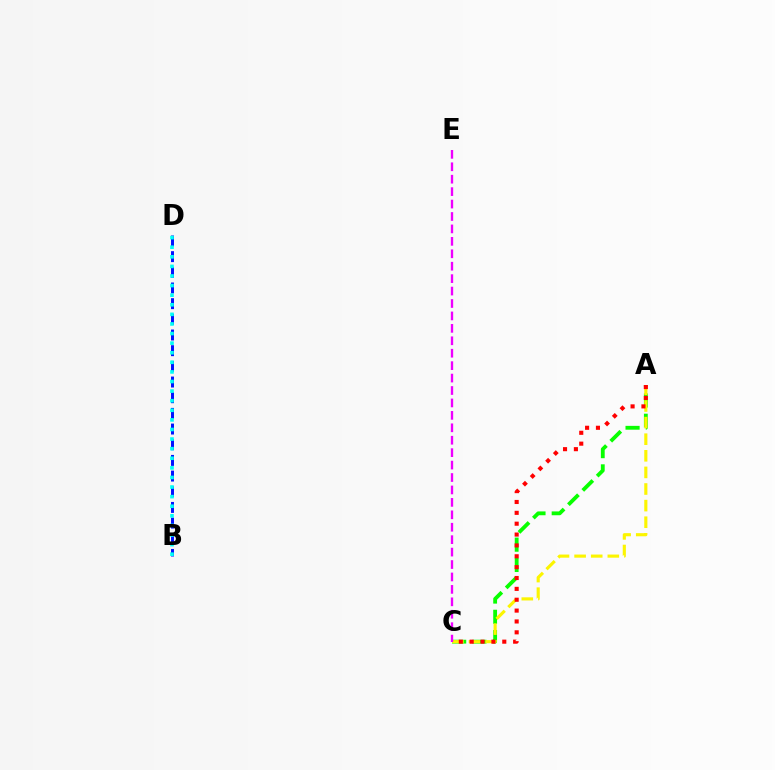{('B', 'D'): [{'color': '#0010ff', 'line_style': 'dashed', 'thickness': 2.13}, {'color': '#00fff6', 'line_style': 'dotted', 'thickness': 2.61}], ('A', 'C'): [{'color': '#08ff00', 'line_style': 'dashed', 'thickness': 2.75}, {'color': '#fcf500', 'line_style': 'dashed', 'thickness': 2.26}, {'color': '#ff0000', 'line_style': 'dotted', 'thickness': 2.95}], ('C', 'E'): [{'color': '#ee00ff', 'line_style': 'dashed', 'thickness': 1.69}]}